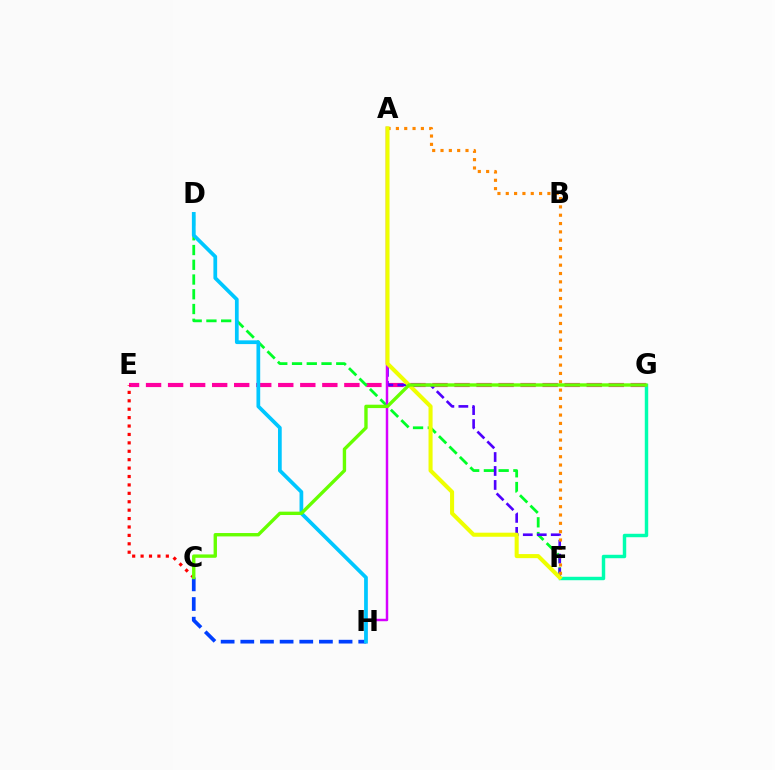{('E', 'G'): [{'color': '#ff00a0', 'line_style': 'dashed', 'thickness': 2.99}], ('D', 'F'): [{'color': '#00ff27', 'line_style': 'dashed', 'thickness': 2.0}], ('A', 'F'): [{'color': '#4f00ff', 'line_style': 'dashed', 'thickness': 1.9}, {'color': '#ff8800', 'line_style': 'dotted', 'thickness': 2.26}, {'color': '#eeff00', 'line_style': 'solid', 'thickness': 2.92}], ('F', 'G'): [{'color': '#00ffaf', 'line_style': 'solid', 'thickness': 2.47}], ('C', 'H'): [{'color': '#003fff', 'line_style': 'dashed', 'thickness': 2.67}], ('A', 'H'): [{'color': '#d600ff', 'line_style': 'solid', 'thickness': 1.78}], ('C', 'E'): [{'color': '#ff0000', 'line_style': 'dotted', 'thickness': 2.29}], ('D', 'H'): [{'color': '#00c7ff', 'line_style': 'solid', 'thickness': 2.69}], ('C', 'G'): [{'color': '#66ff00', 'line_style': 'solid', 'thickness': 2.43}]}